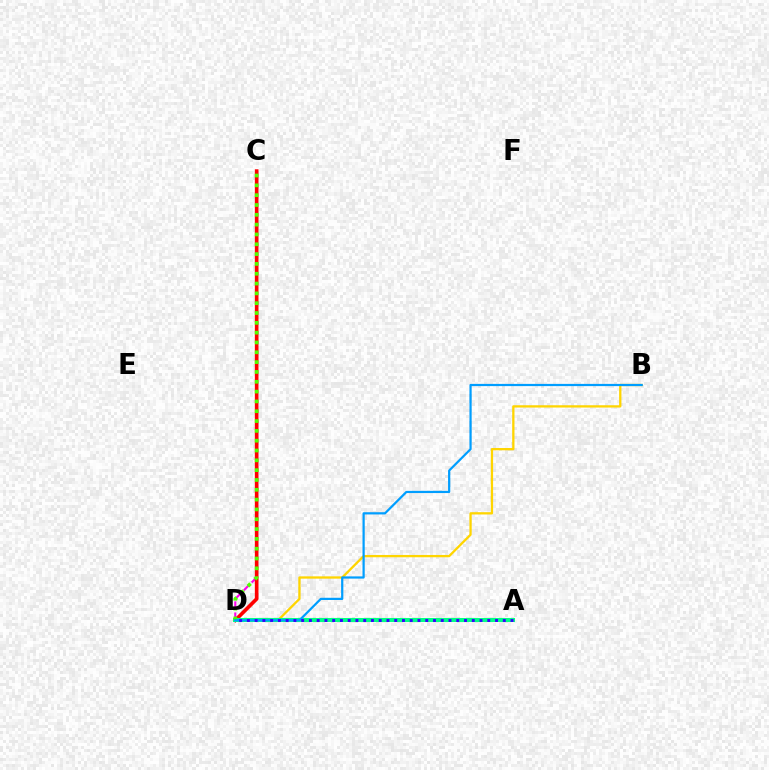{('B', 'D'): [{'color': '#ffd500', 'line_style': 'solid', 'thickness': 1.65}, {'color': '#009eff', 'line_style': 'solid', 'thickness': 1.6}], ('C', 'D'): [{'color': '#ff00ed', 'line_style': 'dashed', 'thickness': 1.52}, {'color': '#ff0000', 'line_style': 'solid', 'thickness': 2.62}, {'color': '#4fff00', 'line_style': 'dotted', 'thickness': 2.67}], ('A', 'D'): [{'color': '#00ff86', 'line_style': 'solid', 'thickness': 2.92}, {'color': '#3700ff', 'line_style': 'dotted', 'thickness': 2.11}]}